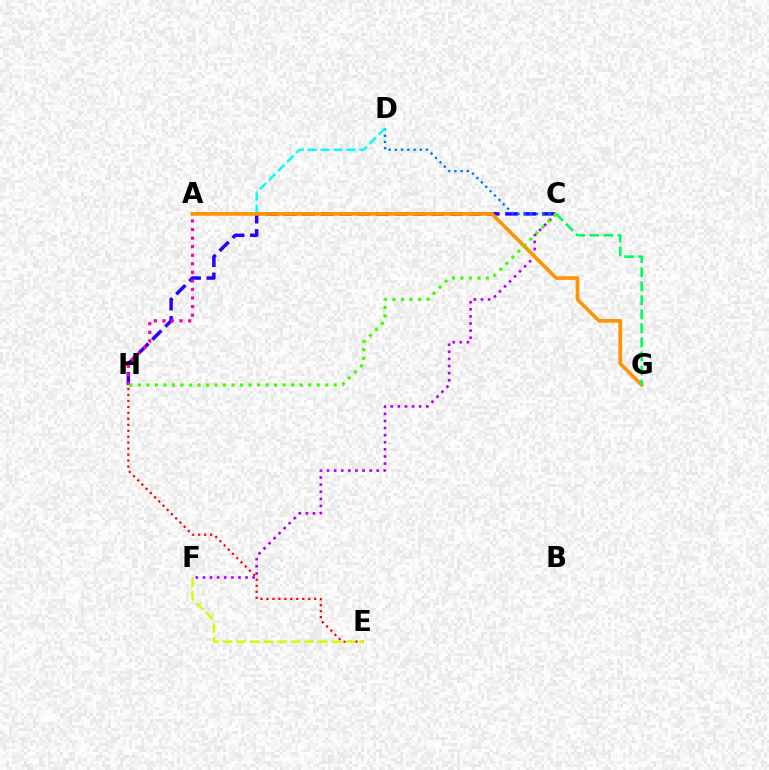{('E', 'H'): [{'color': '#ff0000', 'line_style': 'dotted', 'thickness': 1.62}], ('C', 'H'): [{'color': '#2500ff', 'line_style': 'dashed', 'thickness': 2.5}, {'color': '#3dff00', 'line_style': 'dotted', 'thickness': 2.31}], ('C', 'F'): [{'color': '#b900ff', 'line_style': 'dotted', 'thickness': 1.93}], ('A', 'H'): [{'color': '#ff00ac', 'line_style': 'dotted', 'thickness': 2.33}], ('C', 'D'): [{'color': '#0074ff', 'line_style': 'dotted', 'thickness': 1.69}], ('A', 'D'): [{'color': '#00fff6', 'line_style': 'dashed', 'thickness': 1.75}], ('A', 'G'): [{'color': '#ff9400', 'line_style': 'solid', 'thickness': 2.65}], ('C', 'G'): [{'color': '#00ff5c', 'line_style': 'dashed', 'thickness': 1.91}], ('E', 'F'): [{'color': '#d1ff00', 'line_style': 'dashed', 'thickness': 1.85}]}